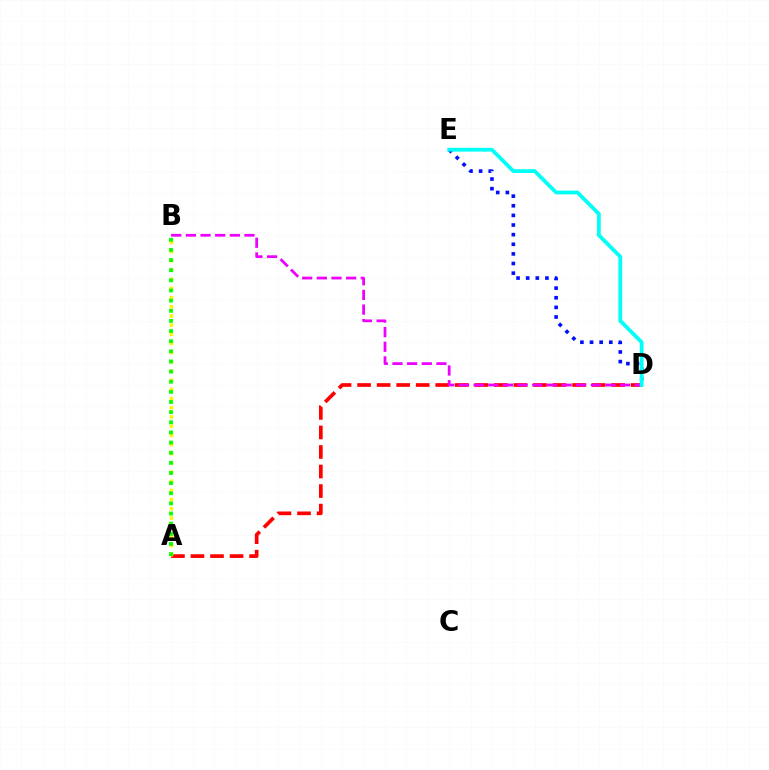{('A', 'D'): [{'color': '#ff0000', 'line_style': 'dashed', 'thickness': 2.65}], ('A', 'B'): [{'color': '#fcf500', 'line_style': 'dotted', 'thickness': 2.5}, {'color': '#08ff00', 'line_style': 'dotted', 'thickness': 2.75}], ('B', 'D'): [{'color': '#ee00ff', 'line_style': 'dashed', 'thickness': 1.99}], ('D', 'E'): [{'color': '#0010ff', 'line_style': 'dotted', 'thickness': 2.62}, {'color': '#00fff6', 'line_style': 'solid', 'thickness': 2.72}]}